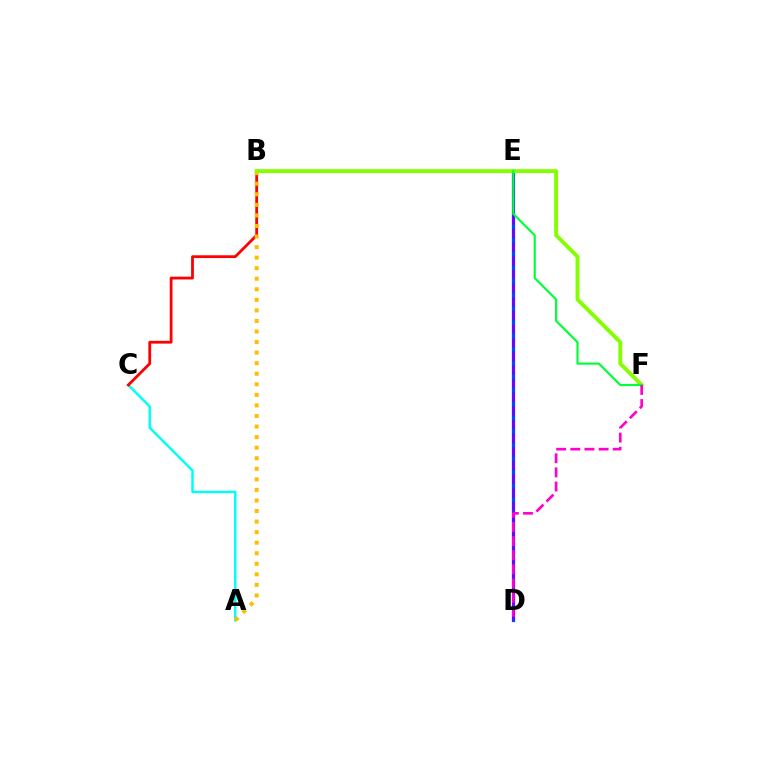{('A', 'C'): [{'color': '#00fff6', 'line_style': 'solid', 'thickness': 1.78}], ('D', 'E'): [{'color': '#004bff', 'line_style': 'solid', 'thickness': 2.34}, {'color': '#7200ff', 'line_style': 'dashed', 'thickness': 1.85}], ('B', 'C'): [{'color': '#ff0000', 'line_style': 'solid', 'thickness': 2.01}], ('A', 'B'): [{'color': '#ffbd00', 'line_style': 'dotted', 'thickness': 2.87}], ('B', 'F'): [{'color': '#84ff00', 'line_style': 'solid', 'thickness': 2.81}], ('E', 'F'): [{'color': '#00ff39', 'line_style': 'solid', 'thickness': 1.56}], ('D', 'F'): [{'color': '#ff00cf', 'line_style': 'dashed', 'thickness': 1.92}]}